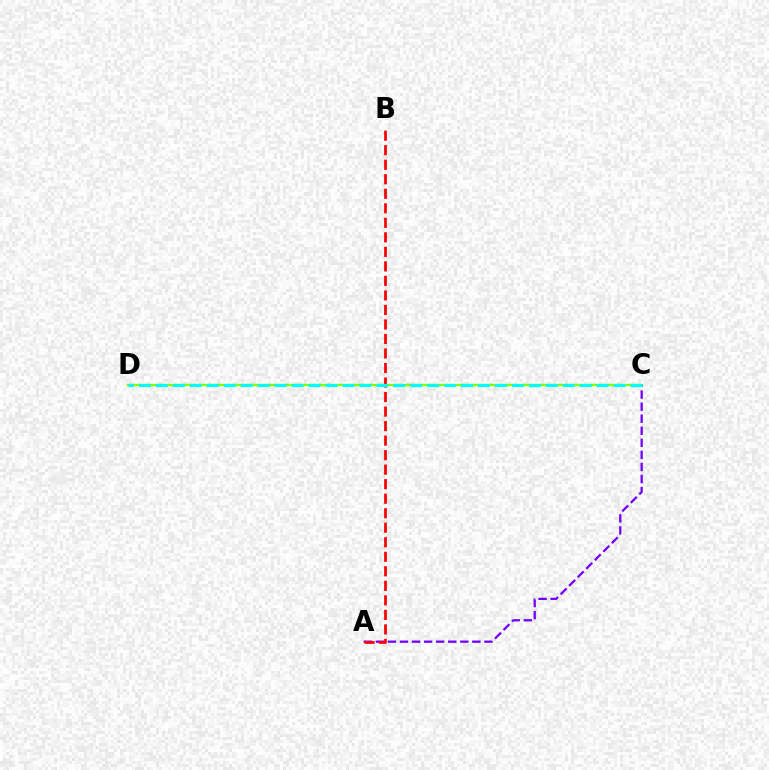{('C', 'D'): [{'color': '#84ff00', 'line_style': 'solid', 'thickness': 1.65}, {'color': '#00fff6', 'line_style': 'dashed', 'thickness': 2.3}], ('A', 'C'): [{'color': '#7200ff', 'line_style': 'dashed', 'thickness': 1.64}], ('A', 'B'): [{'color': '#ff0000', 'line_style': 'dashed', 'thickness': 1.97}]}